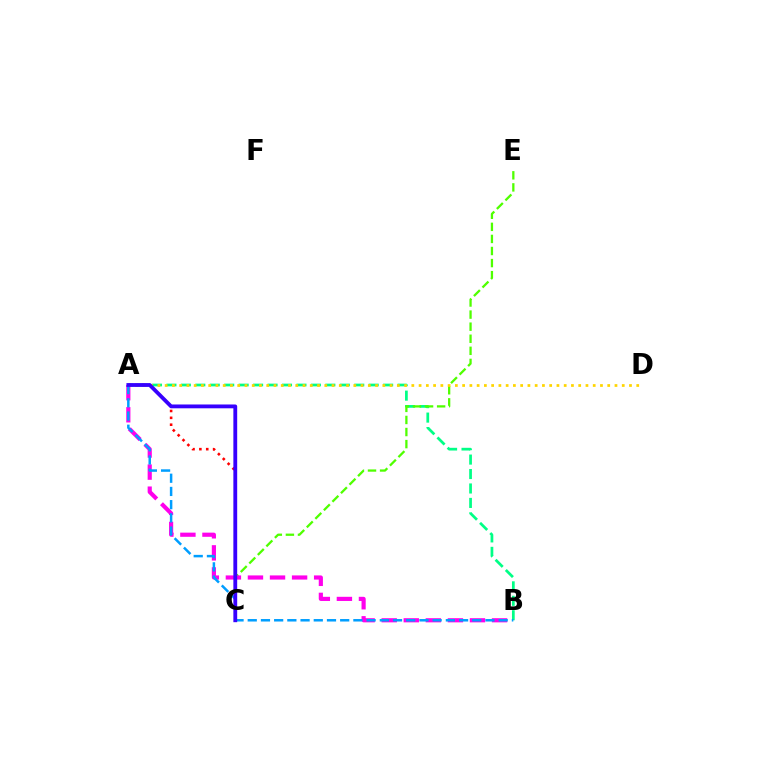{('A', 'B'): [{'color': '#00ff86', 'line_style': 'dashed', 'thickness': 1.96}, {'color': '#ff00ed', 'line_style': 'dashed', 'thickness': 3.0}, {'color': '#009eff', 'line_style': 'dashed', 'thickness': 1.79}], ('A', 'C'): [{'color': '#ff0000', 'line_style': 'dotted', 'thickness': 1.87}, {'color': '#3700ff', 'line_style': 'solid', 'thickness': 2.75}], ('C', 'E'): [{'color': '#4fff00', 'line_style': 'dashed', 'thickness': 1.64}], ('A', 'D'): [{'color': '#ffd500', 'line_style': 'dotted', 'thickness': 1.97}]}